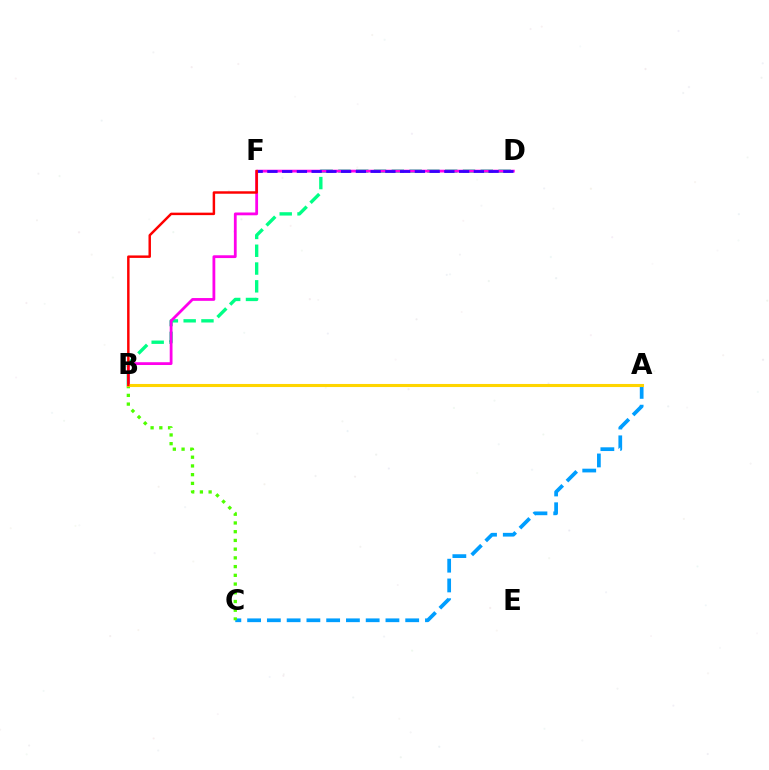{('A', 'C'): [{'color': '#009eff', 'line_style': 'dashed', 'thickness': 2.68}], ('B', 'D'): [{'color': '#00ff86', 'line_style': 'dashed', 'thickness': 2.42}, {'color': '#ff00ed', 'line_style': 'solid', 'thickness': 2.01}], ('B', 'C'): [{'color': '#4fff00', 'line_style': 'dotted', 'thickness': 2.37}], ('D', 'F'): [{'color': '#3700ff', 'line_style': 'dashed', 'thickness': 2.0}], ('A', 'B'): [{'color': '#ffd500', 'line_style': 'solid', 'thickness': 2.22}], ('B', 'F'): [{'color': '#ff0000', 'line_style': 'solid', 'thickness': 1.77}]}